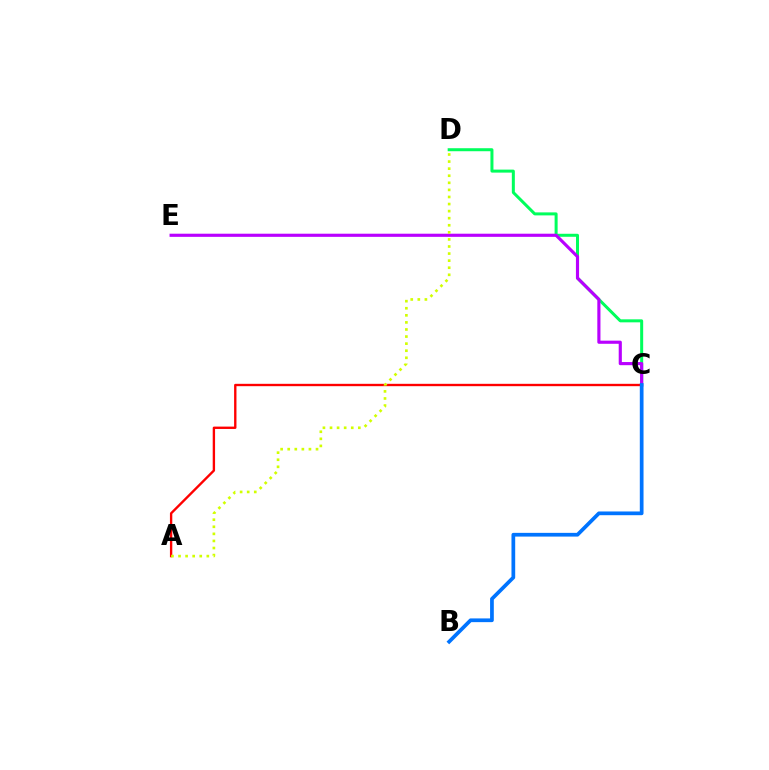{('A', 'C'): [{'color': '#ff0000', 'line_style': 'solid', 'thickness': 1.7}], ('C', 'D'): [{'color': '#00ff5c', 'line_style': 'solid', 'thickness': 2.16}], ('C', 'E'): [{'color': '#b900ff', 'line_style': 'solid', 'thickness': 2.26}], ('A', 'D'): [{'color': '#d1ff00', 'line_style': 'dotted', 'thickness': 1.92}], ('B', 'C'): [{'color': '#0074ff', 'line_style': 'solid', 'thickness': 2.68}]}